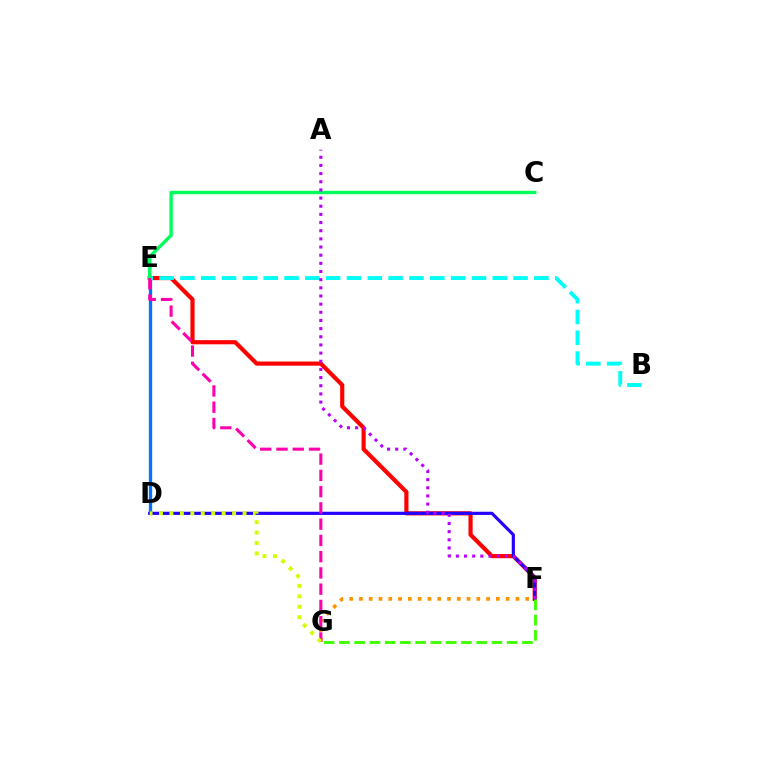{('D', 'E'): [{'color': '#0074ff', 'line_style': 'solid', 'thickness': 2.38}], ('E', 'F'): [{'color': '#ff0000', 'line_style': 'solid', 'thickness': 3.0}], ('B', 'E'): [{'color': '#00fff6', 'line_style': 'dashed', 'thickness': 2.83}], ('D', 'F'): [{'color': '#2500ff', 'line_style': 'solid', 'thickness': 2.28}], ('C', 'E'): [{'color': '#00ff5c', 'line_style': 'solid', 'thickness': 2.45}], ('A', 'F'): [{'color': '#b900ff', 'line_style': 'dotted', 'thickness': 2.22}], ('F', 'G'): [{'color': '#ff9400', 'line_style': 'dotted', 'thickness': 2.66}, {'color': '#3dff00', 'line_style': 'dashed', 'thickness': 2.07}], ('E', 'G'): [{'color': '#ff00ac', 'line_style': 'dashed', 'thickness': 2.21}], ('D', 'G'): [{'color': '#d1ff00', 'line_style': 'dotted', 'thickness': 2.84}]}